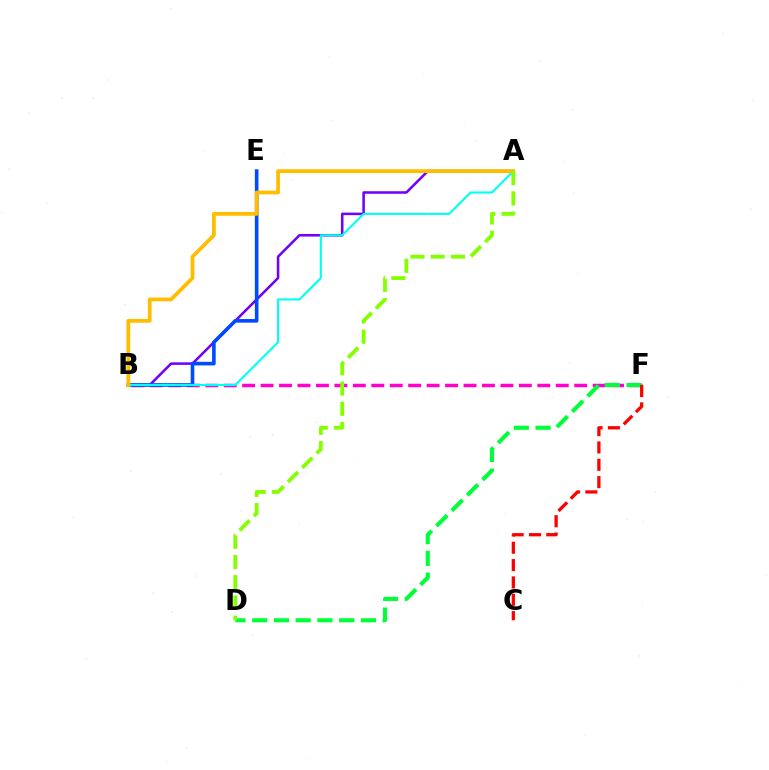{('A', 'B'): [{'color': '#7200ff', 'line_style': 'solid', 'thickness': 1.84}, {'color': '#00fff6', 'line_style': 'solid', 'thickness': 1.52}, {'color': '#ffbd00', 'line_style': 'solid', 'thickness': 2.71}], ('B', 'F'): [{'color': '#ff00cf', 'line_style': 'dashed', 'thickness': 2.51}], ('B', 'E'): [{'color': '#004bff', 'line_style': 'solid', 'thickness': 2.6}], ('D', 'F'): [{'color': '#00ff39', 'line_style': 'dashed', 'thickness': 2.95}], ('A', 'D'): [{'color': '#84ff00', 'line_style': 'dashed', 'thickness': 2.75}], ('C', 'F'): [{'color': '#ff0000', 'line_style': 'dashed', 'thickness': 2.35}]}